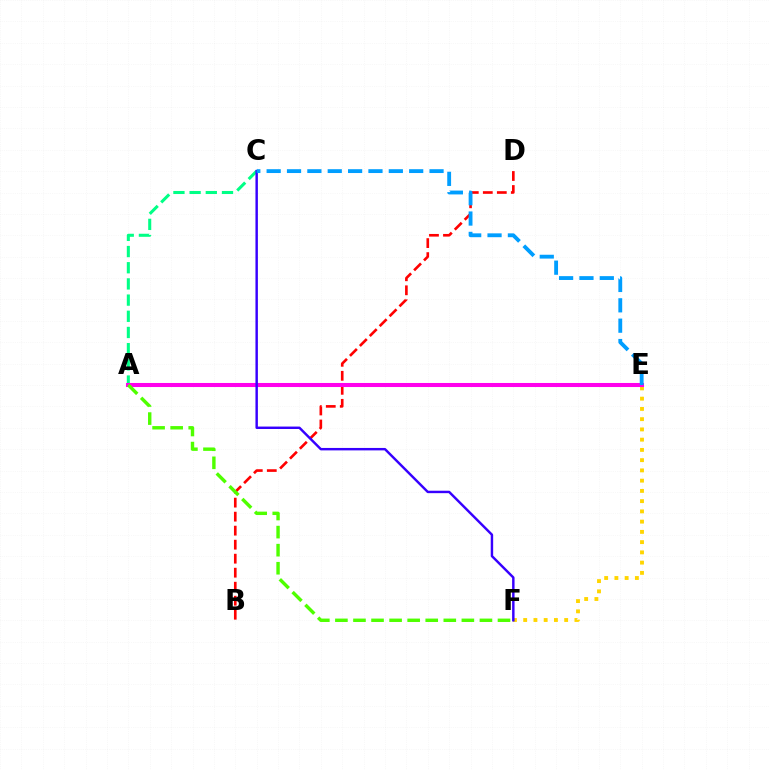{('A', 'C'): [{'color': '#00ff86', 'line_style': 'dashed', 'thickness': 2.2}], ('E', 'F'): [{'color': '#ffd500', 'line_style': 'dotted', 'thickness': 2.78}], ('B', 'D'): [{'color': '#ff0000', 'line_style': 'dashed', 'thickness': 1.9}], ('A', 'E'): [{'color': '#ff00ed', 'line_style': 'solid', 'thickness': 2.92}], ('C', 'F'): [{'color': '#3700ff', 'line_style': 'solid', 'thickness': 1.76}], ('A', 'F'): [{'color': '#4fff00', 'line_style': 'dashed', 'thickness': 2.45}], ('C', 'E'): [{'color': '#009eff', 'line_style': 'dashed', 'thickness': 2.77}]}